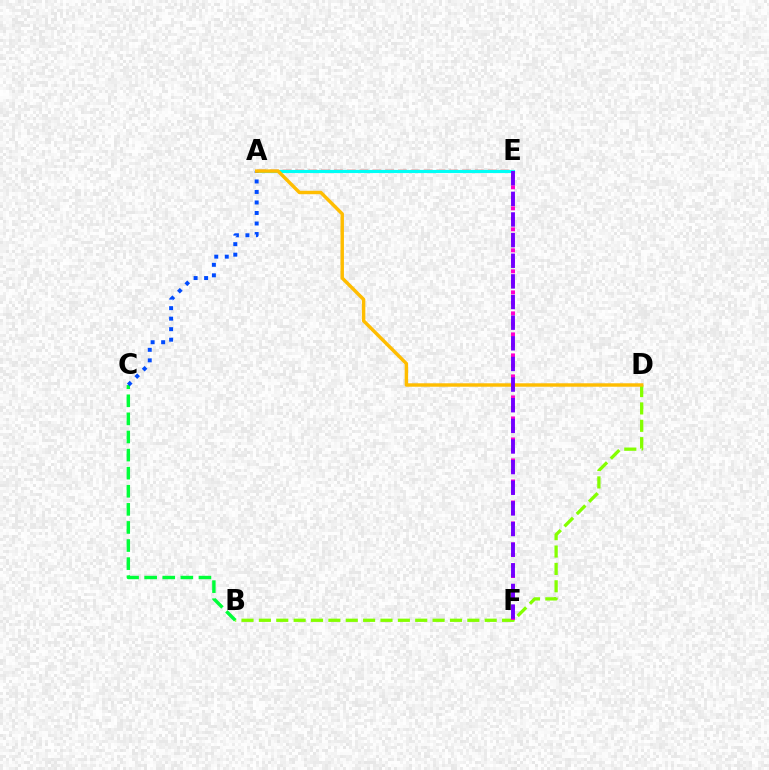{('B', 'D'): [{'color': '#84ff00', 'line_style': 'dashed', 'thickness': 2.36}], ('E', 'F'): [{'color': '#ff00cf', 'line_style': 'dotted', 'thickness': 2.85}, {'color': '#7200ff', 'line_style': 'dashed', 'thickness': 2.8}], ('A', 'E'): [{'color': '#ff0000', 'line_style': 'dashed', 'thickness': 1.74}, {'color': '#00fff6', 'line_style': 'solid', 'thickness': 2.26}], ('B', 'C'): [{'color': '#00ff39', 'line_style': 'dashed', 'thickness': 2.46}], ('A', 'C'): [{'color': '#004bff', 'line_style': 'dotted', 'thickness': 2.86}], ('A', 'D'): [{'color': '#ffbd00', 'line_style': 'solid', 'thickness': 2.47}]}